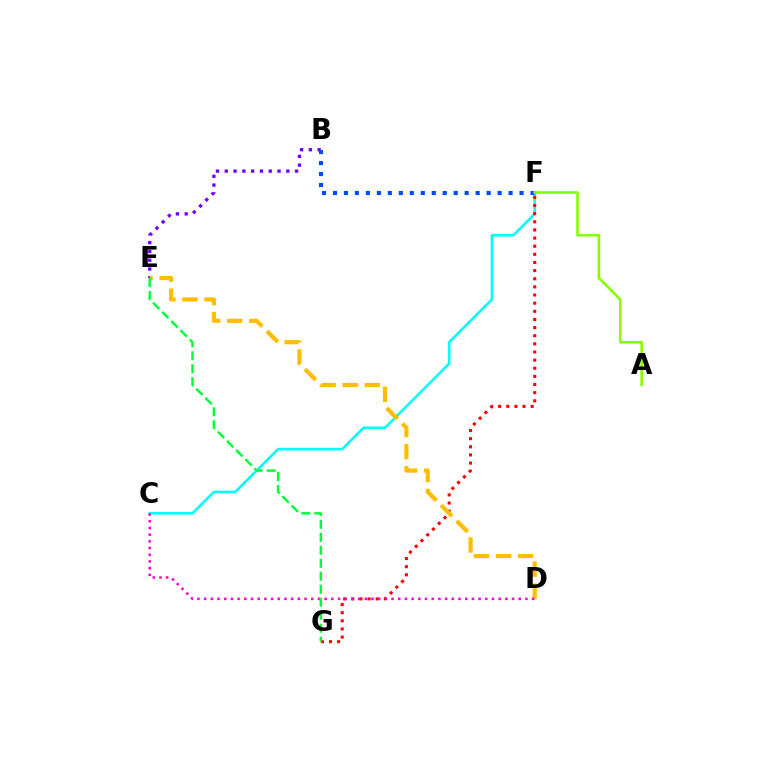{('C', 'F'): [{'color': '#00fff6', 'line_style': 'solid', 'thickness': 1.88}], ('B', 'E'): [{'color': '#7200ff', 'line_style': 'dotted', 'thickness': 2.39}], ('F', 'G'): [{'color': '#ff0000', 'line_style': 'dotted', 'thickness': 2.21}], ('D', 'E'): [{'color': '#ffbd00', 'line_style': 'dashed', 'thickness': 3.0}], ('C', 'D'): [{'color': '#ff00cf', 'line_style': 'dotted', 'thickness': 1.82}], ('B', 'F'): [{'color': '#004bff', 'line_style': 'dotted', 'thickness': 2.98}], ('A', 'F'): [{'color': '#84ff00', 'line_style': 'solid', 'thickness': 1.87}], ('E', 'G'): [{'color': '#00ff39', 'line_style': 'dashed', 'thickness': 1.76}]}